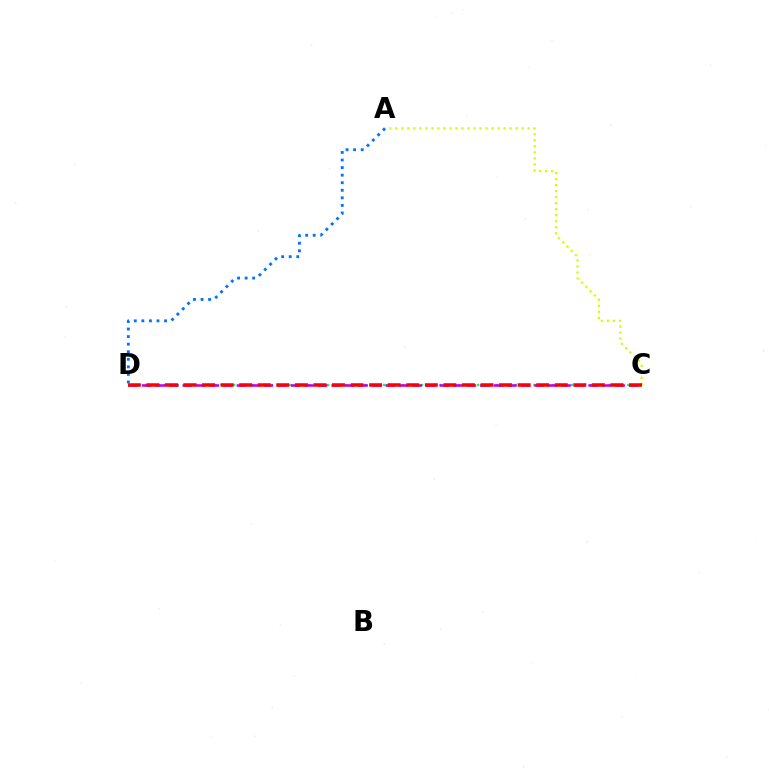{('A', 'C'): [{'color': '#d1ff00', 'line_style': 'dotted', 'thickness': 1.63}], ('C', 'D'): [{'color': '#00ff5c', 'line_style': 'dotted', 'thickness': 1.7}, {'color': '#b900ff', 'line_style': 'dashed', 'thickness': 1.84}, {'color': '#ff0000', 'line_style': 'dashed', 'thickness': 2.52}], ('A', 'D'): [{'color': '#0074ff', 'line_style': 'dotted', 'thickness': 2.05}]}